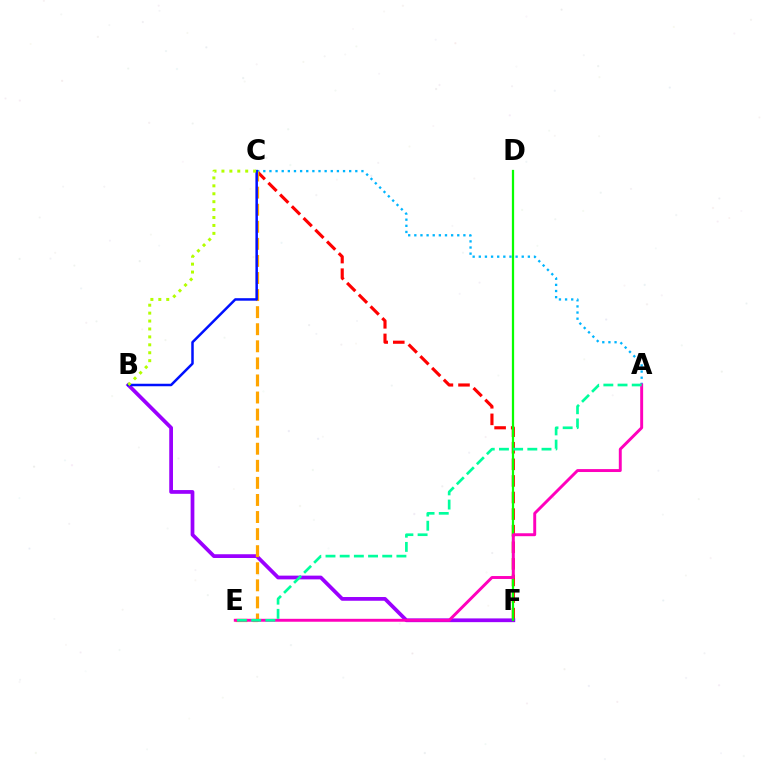{('C', 'F'): [{'color': '#ff0000', 'line_style': 'dashed', 'thickness': 2.25}], ('B', 'F'): [{'color': '#9b00ff', 'line_style': 'solid', 'thickness': 2.7}], ('A', 'C'): [{'color': '#00b5ff', 'line_style': 'dotted', 'thickness': 1.67}], ('D', 'F'): [{'color': '#08ff00', 'line_style': 'solid', 'thickness': 1.62}], ('C', 'E'): [{'color': '#ffa500', 'line_style': 'dashed', 'thickness': 2.32}], ('B', 'C'): [{'color': '#0010ff', 'line_style': 'solid', 'thickness': 1.8}, {'color': '#b3ff00', 'line_style': 'dotted', 'thickness': 2.15}], ('A', 'E'): [{'color': '#ff00bd', 'line_style': 'solid', 'thickness': 2.11}, {'color': '#00ff9d', 'line_style': 'dashed', 'thickness': 1.93}]}